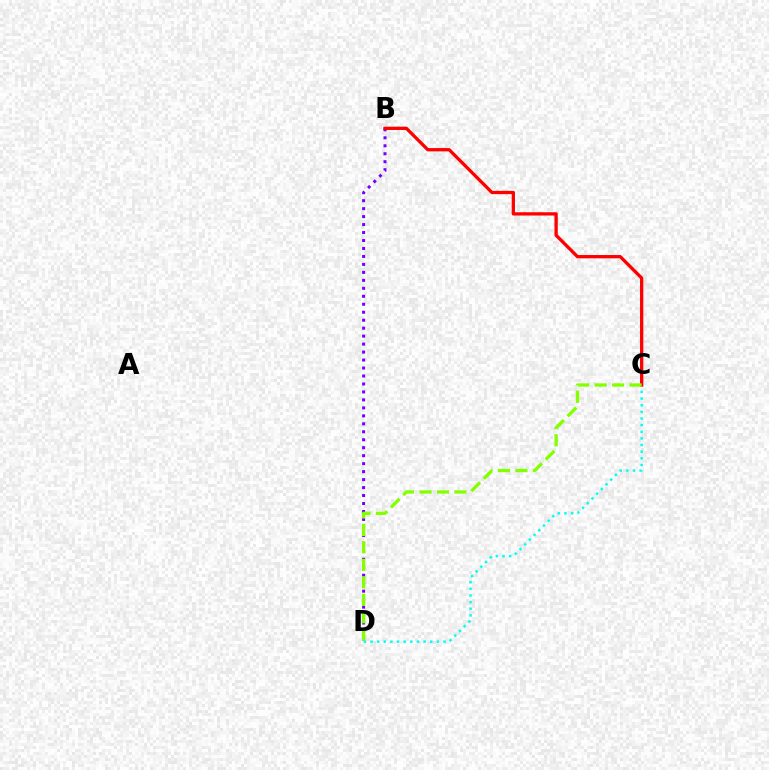{('B', 'D'): [{'color': '#7200ff', 'line_style': 'dotted', 'thickness': 2.17}], ('C', 'D'): [{'color': '#00fff6', 'line_style': 'dotted', 'thickness': 1.8}, {'color': '#84ff00', 'line_style': 'dashed', 'thickness': 2.37}], ('B', 'C'): [{'color': '#ff0000', 'line_style': 'solid', 'thickness': 2.37}]}